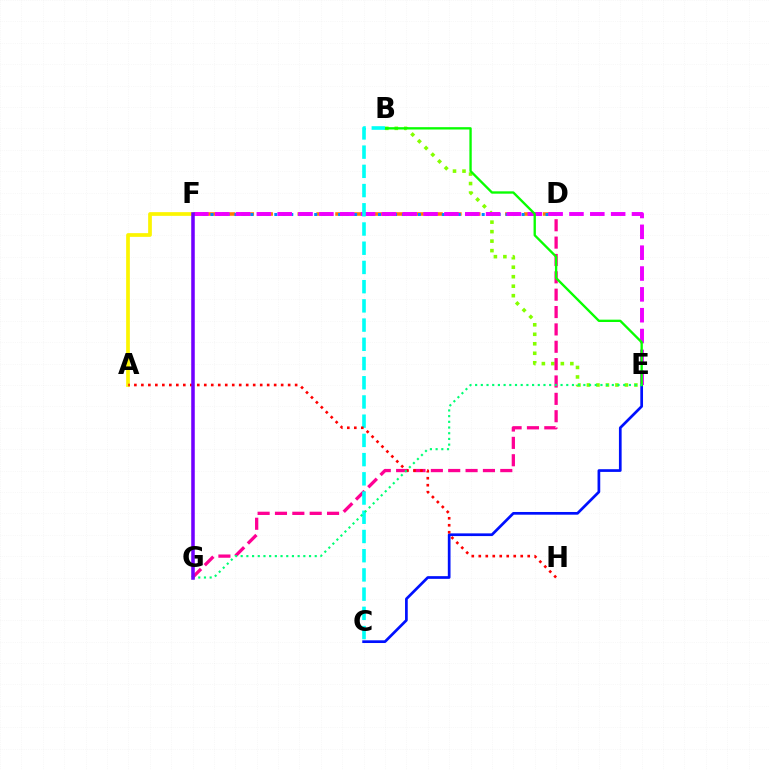{('C', 'E'): [{'color': '#0010ff', 'line_style': 'solid', 'thickness': 1.95}], ('D', 'F'): [{'color': '#ff7c00', 'line_style': 'dashed', 'thickness': 2.56}, {'color': '#008cff', 'line_style': 'dotted', 'thickness': 2.17}], ('B', 'E'): [{'color': '#84ff00', 'line_style': 'dotted', 'thickness': 2.58}, {'color': '#08ff00', 'line_style': 'solid', 'thickness': 1.69}], ('A', 'F'): [{'color': '#fcf500', 'line_style': 'solid', 'thickness': 2.67}], ('E', 'F'): [{'color': '#ee00ff', 'line_style': 'dashed', 'thickness': 2.83}], ('D', 'G'): [{'color': '#ff0094', 'line_style': 'dashed', 'thickness': 2.36}], ('B', 'C'): [{'color': '#00fff6', 'line_style': 'dashed', 'thickness': 2.61}], ('A', 'H'): [{'color': '#ff0000', 'line_style': 'dotted', 'thickness': 1.9}], ('E', 'G'): [{'color': '#00ff74', 'line_style': 'dotted', 'thickness': 1.55}], ('F', 'G'): [{'color': '#7200ff', 'line_style': 'solid', 'thickness': 2.55}]}